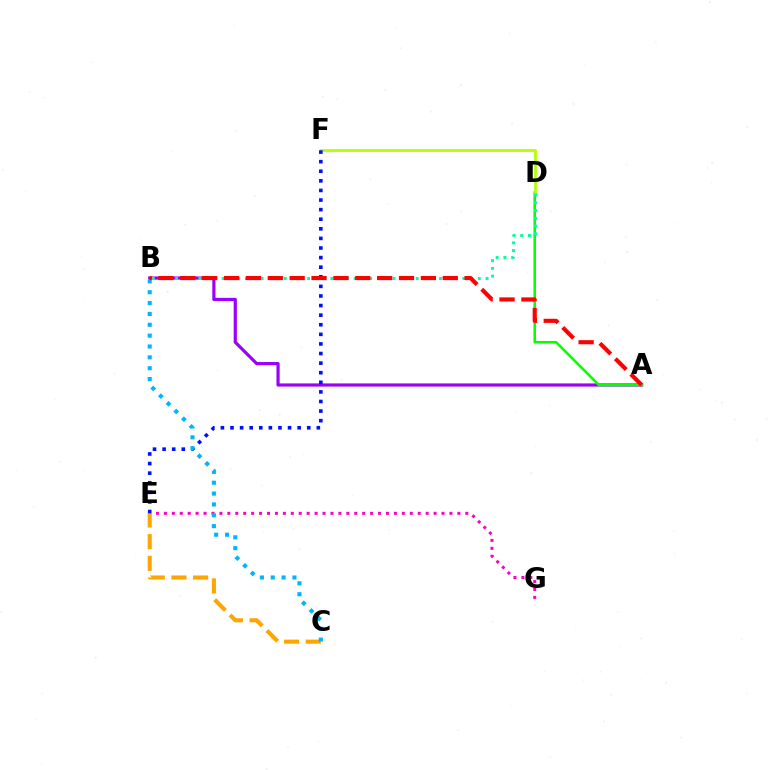{('A', 'B'): [{'color': '#9b00ff', 'line_style': 'solid', 'thickness': 2.29}, {'color': '#ff0000', 'line_style': 'dashed', 'thickness': 2.97}], ('A', 'D'): [{'color': '#08ff00', 'line_style': 'solid', 'thickness': 1.84}], ('D', 'F'): [{'color': '#b3ff00', 'line_style': 'solid', 'thickness': 1.99}], ('E', 'G'): [{'color': '#ff00bd', 'line_style': 'dotted', 'thickness': 2.16}], ('C', 'E'): [{'color': '#ffa500', 'line_style': 'dashed', 'thickness': 2.95}], ('E', 'F'): [{'color': '#0010ff', 'line_style': 'dotted', 'thickness': 2.61}], ('B', 'D'): [{'color': '#00ff9d', 'line_style': 'dotted', 'thickness': 2.11}], ('B', 'C'): [{'color': '#00b5ff', 'line_style': 'dotted', 'thickness': 2.95}]}